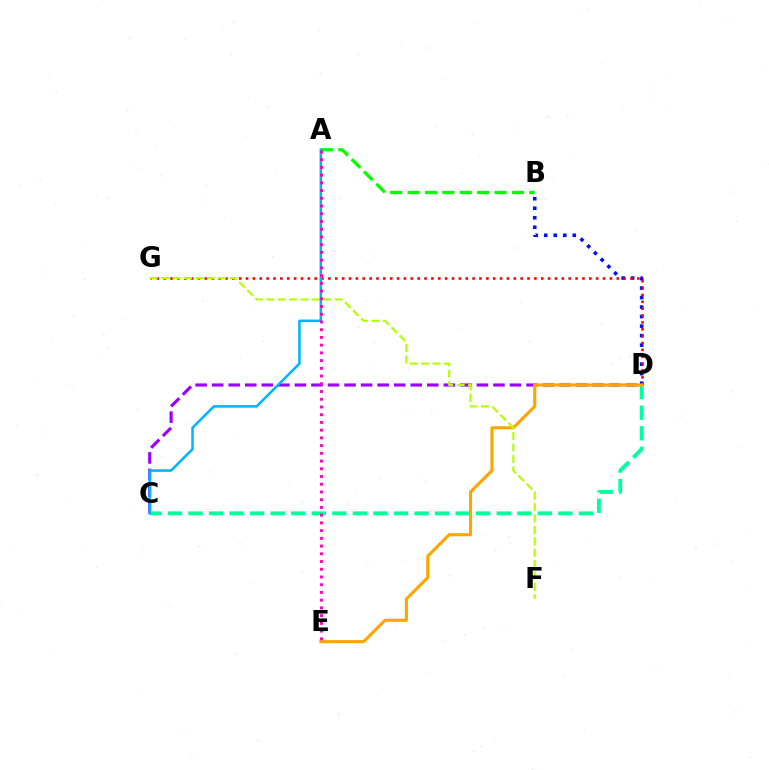{('A', 'B'): [{'color': '#08ff00', 'line_style': 'dashed', 'thickness': 2.36}], ('B', 'D'): [{'color': '#0010ff', 'line_style': 'dotted', 'thickness': 2.58}], ('D', 'G'): [{'color': '#ff0000', 'line_style': 'dotted', 'thickness': 1.87}], ('C', 'D'): [{'color': '#9b00ff', 'line_style': 'dashed', 'thickness': 2.25}, {'color': '#00ff9d', 'line_style': 'dashed', 'thickness': 2.79}], ('D', 'E'): [{'color': '#ffa500', 'line_style': 'solid', 'thickness': 2.24}], ('F', 'G'): [{'color': '#b3ff00', 'line_style': 'dashed', 'thickness': 1.55}], ('A', 'C'): [{'color': '#00b5ff', 'line_style': 'solid', 'thickness': 1.83}], ('A', 'E'): [{'color': '#ff00bd', 'line_style': 'dotted', 'thickness': 2.1}]}